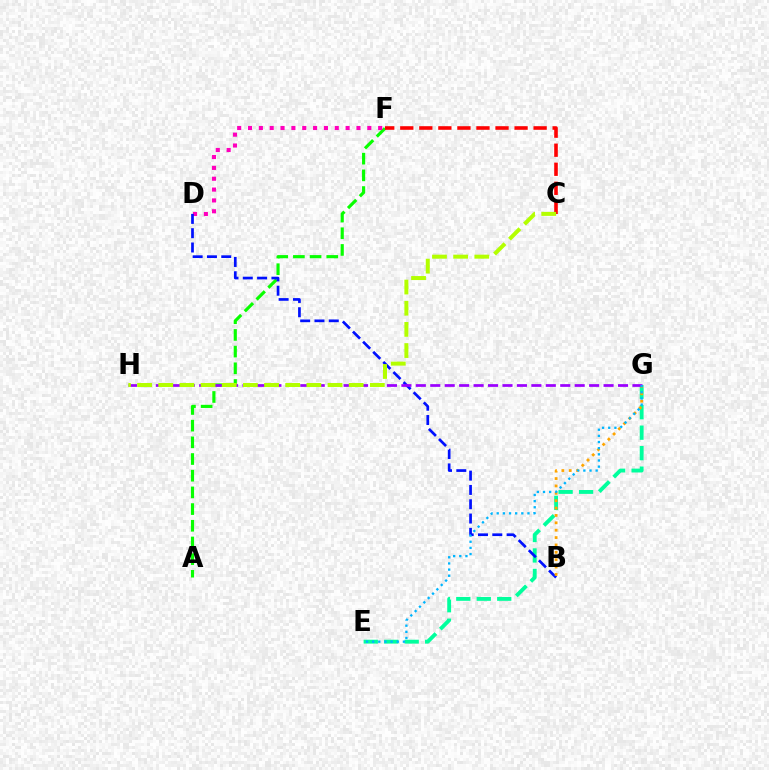{('A', 'F'): [{'color': '#08ff00', 'line_style': 'dashed', 'thickness': 2.27}], ('E', 'G'): [{'color': '#00ff9d', 'line_style': 'dashed', 'thickness': 2.78}, {'color': '#00b5ff', 'line_style': 'dotted', 'thickness': 1.67}], ('D', 'F'): [{'color': '#ff00bd', 'line_style': 'dotted', 'thickness': 2.95}], ('C', 'F'): [{'color': '#ff0000', 'line_style': 'dashed', 'thickness': 2.59}], ('B', 'D'): [{'color': '#0010ff', 'line_style': 'dashed', 'thickness': 1.94}], ('B', 'G'): [{'color': '#ffa500', 'line_style': 'dotted', 'thickness': 2.0}], ('G', 'H'): [{'color': '#9b00ff', 'line_style': 'dashed', 'thickness': 1.96}], ('C', 'H'): [{'color': '#b3ff00', 'line_style': 'dashed', 'thickness': 2.87}]}